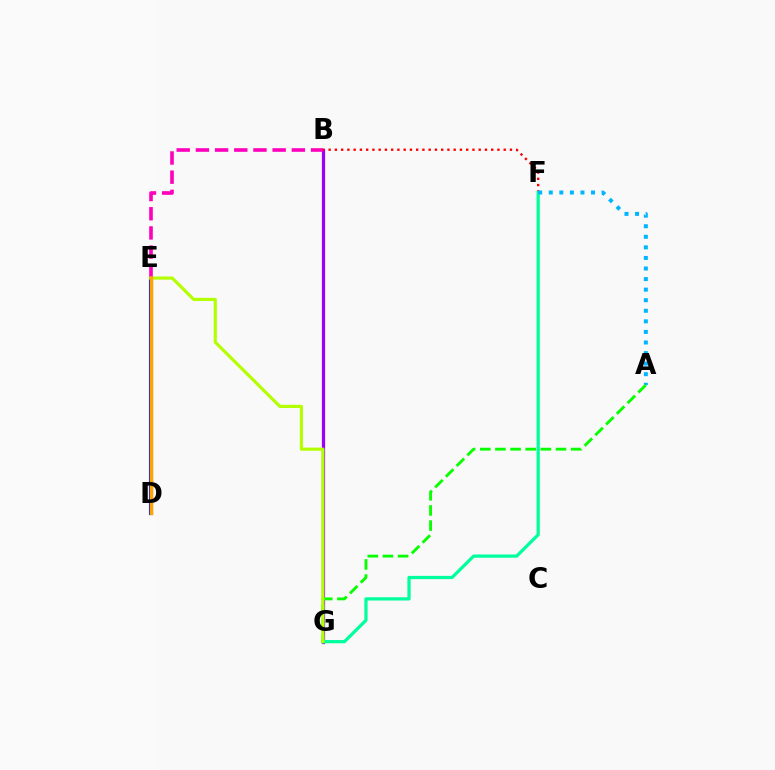{('B', 'G'): [{'color': '#9b00ff', 'line_style': 'solid', 'thickness': 2.33}], ('B', 'F'): [{'color': '#ff0000', 'line_style': 'dotted', 'thickness': 1.7}], ('F', 'G'): [{'color': '#00ff9d', 'line_style': 'solid', 'thickness': 2.33}], ('A', 'F'): [{'color': '#00b5ff', 'line_style': 'dotted', 'thickness': 2.87}], ('D', 'E'): [{'color': '#0010ff', 'line_style': 'solid', 'thickness': 2.95}, {'color': '#ffa500', 'line_style': 'solid', 'thickness': 2.49}], ('B', 'E'): [{'color': '#ff00bd', 'line_style': 'dashed', 'thickness': 2.61}], ('A', 'G'): [{'color': '#08ff00', 'line_style': 'dashed', 'thickness': 2.06}], ('E', 'G'): [{'color': '#b3ff00', 'line_style': 'solid', 'thickness': 2.27}]}